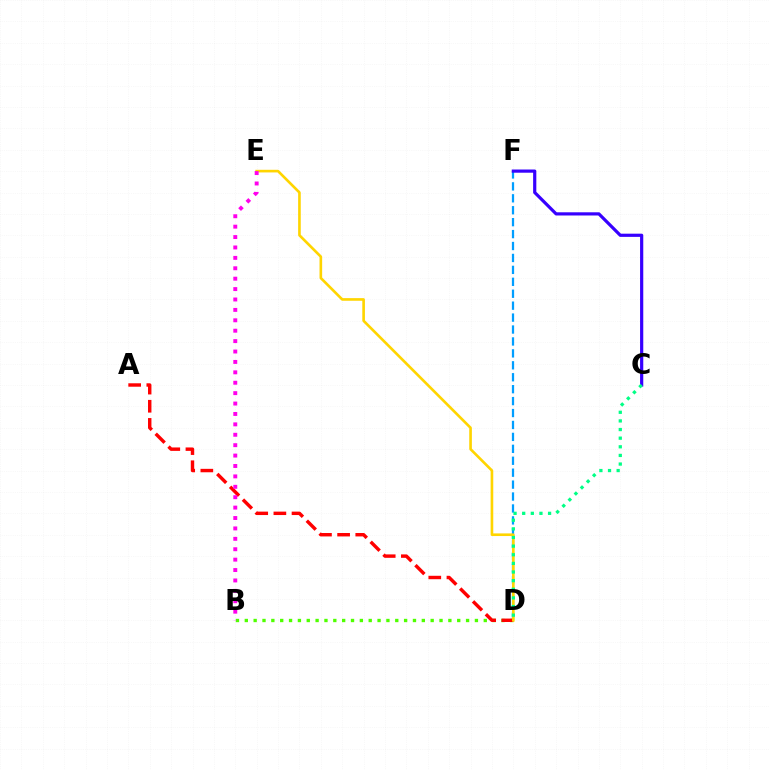{('D', 'F'): [{'color': '#009eff', 'line_style': 'dashed', 'thickness': 1.62}], ('B', 'D'): [{'color': '#4fff00', 'line_style': 'dotted', 'thickness': 2.4}], ('A', 'D'): [{'color': '#ff0000', 'line_style': 'dashed', 'thickness': 2.47}], ('D', 'E'): [{'color': '#ffd500', 'line_style': 'solid', 'thickness': 1.9}], ('C', 'F'): [{'color': '#3700ff', 'line_style': 'solid', 'thickness': 2.3}], ('C', 'D'): [{'color': '#00ff86', 'line_style': 'dotted', 'thickness': 2.34}], ('B', 'E'): [{'color': '#ff00ed', 'line_style': 'dotted', 'thickness': 2.83}]}